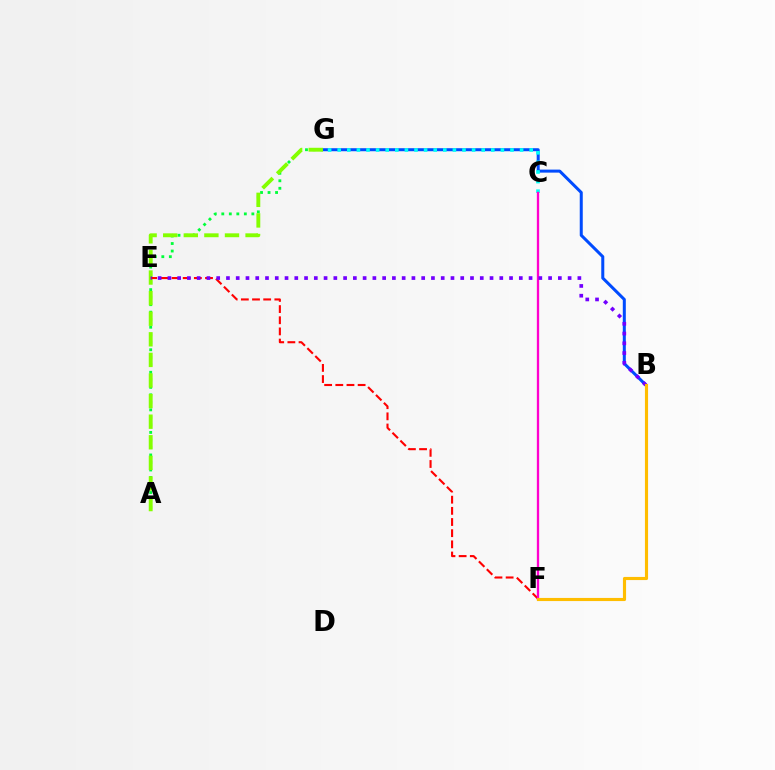{('B', 'G'): [{'color': '#004bff', 'line_style': 'solid', 'thickness': 2.17}], ('A', 'G'): [{'color': '#00ff39', 'line_style': 'dotted', 'thickness': 2.04}, {'color': '#84ff00', 'line_style': 'dashed', 'thickness': 2.8}], ('C', 'G'): [{'color': '#00fff6', 'line_style': 'dotted', 'thickness': 2.61}], ('E', 'F'): [{'color': '#ff0000', 'line_style': 'dashed', 'thickness': 1.52}], ('C', 'F'): [{'color': '#ff00cf', 'line_style': 'solid', 'thickness': 1.67}], ('B', 'E'): [{'color': '#7200ff', 'line_style': 'dotted', 'thickness': 2.65}], ('B', 'F'): [{'color': '#ffbd00', 'line_style': 'solid', 'thickness': 2.26}]}